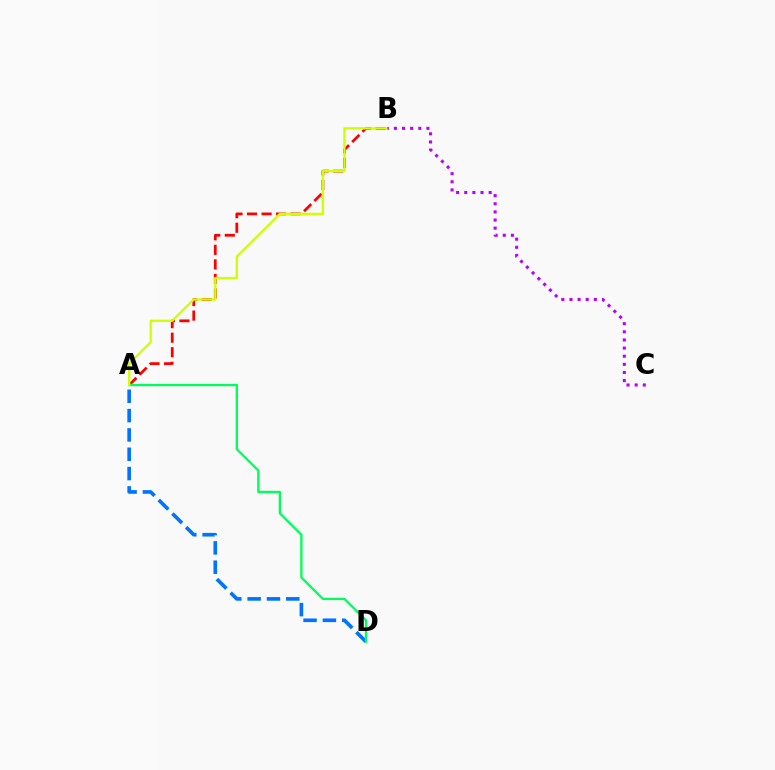{('A', 'D'): [{'color': '#0074ff', 'line_style': 'dashed', 'thickness': 2.63}, {'color': '#00ff5c', 'line_style': 'solid', 'thickness': 1.66}], ('A', 'B'): [{'color': '#ff0000', 'line_style': 'dashed', 'thickness': 1.98}, {'color': '#d1ff00', 'line_style': 'solid', 'thickness': 1.68}], ('B', 'C'): [{'color': '#b900ff', 'line_style': 'dotted', 'thickness': 2.21}]}